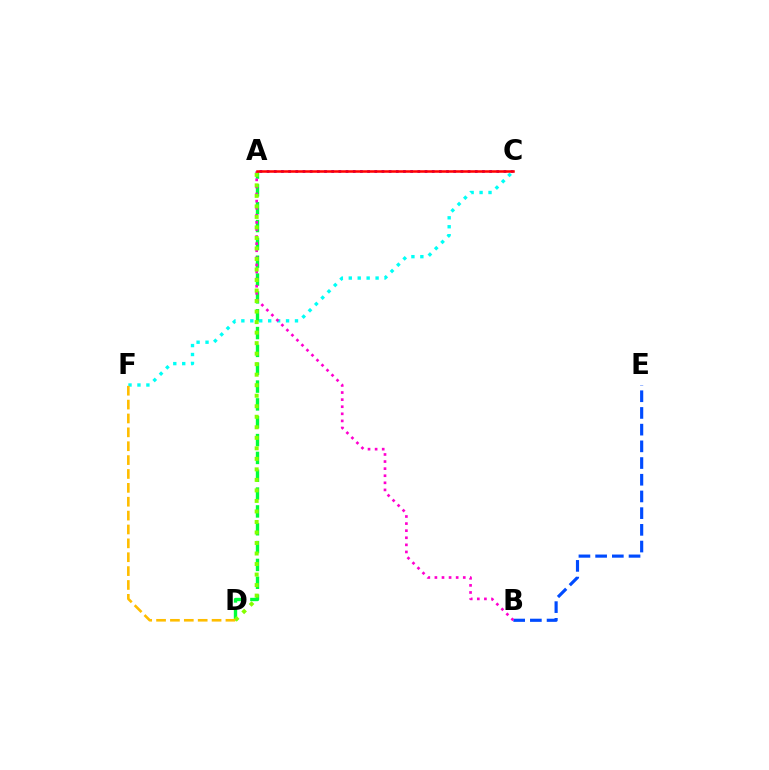{('C', 'F'): [{'color': '#00fff6', 'line_style': 'dotted', 'thickness': 2.43}], ('B', 'E'): [{'color': '#004bff', 'line_style': 'dashed', 'thickness': 2.27}], ('A', 'D'): [{'color': '#00ff39', 'line_style': 'dashed', 'thickness': 2.42}, {'color': '#84ff00', 'line_style': 'dotted', 'thickness': 2.86}], ('A', 'C'): [{'color': '#7200ff', 'line_style': 'dotted', 'thickness': 1.95}, {'color': '#ff0000', 'line_style': 'solid', 'thickness': 1.81}], ('A', 'B'): [{'color': '#ff00cf', 'line_style': 'dotted', 'thickness': 1.93}], ('D', 'F'): [{'color': '#ffbd00', 'line_style': 'dashed', 'thickness': 1.88}]}